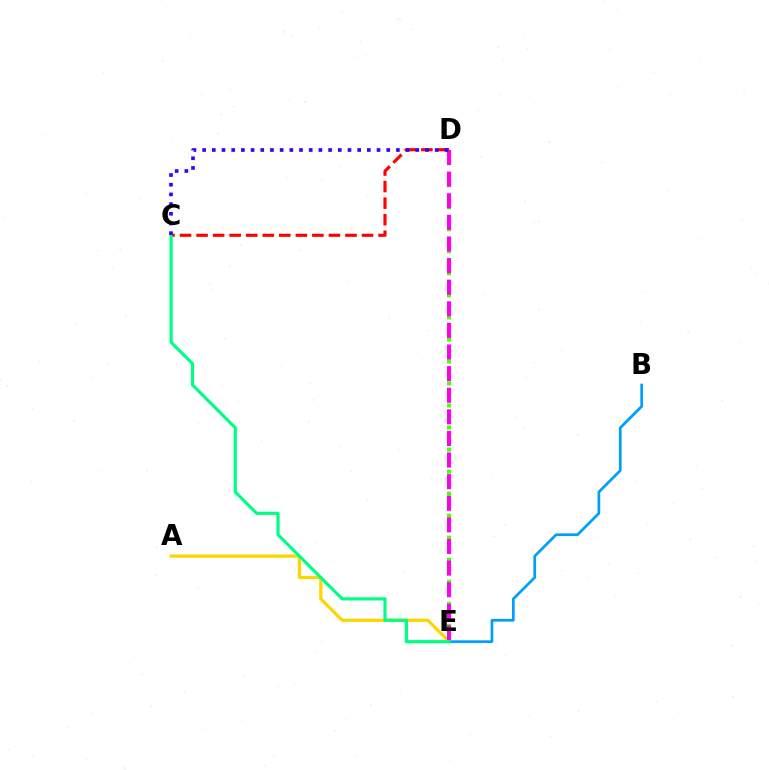{('A', 'E'): [{'color': '#ffd500', 'line_style': 'solid', 'thickness': 2.33}], ('C', 'D'): [{'color': '#ff0000', 'line_style': 'dashed', 'thickness': 2.25}, {'color': '#3700ff', 'line_style': 'dotted', 'thickness': 2.63}], ('D', 'E'): [{'color': '#4fff00', 'line_style': 'dotted', 'thickness': 2.99}, {'color': '#ff00ed', 'line_style': 'dashed', 'thickness': 2.94}], ('B', 'E'): [{'color': '#009eff', 'line_style': 'solid', 'thickness': 1.94}], ('C', 'E'): [{'color': '#00ff86', 'line_style': 'solid', 'thickness': 2.28}]}